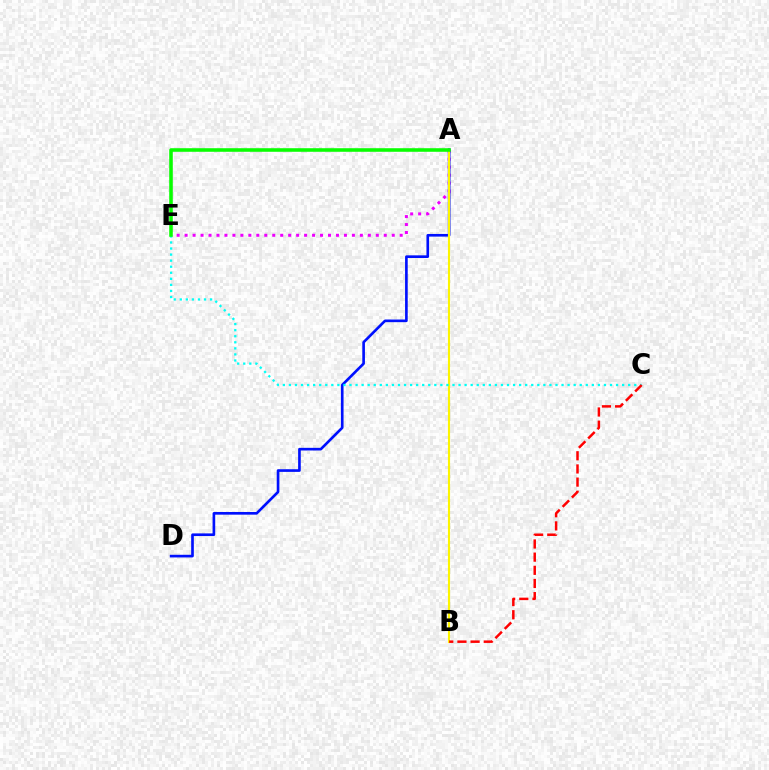{('A', 'E'): [{'color': '#ee00ff', 'line_style': 'dotted', 'thickness': 2.16}, {'color': '#08ff00', 'line_style': 'solid', 'thickness': 2.57}], ('A', 'D'): [{'color': '#0010ff', 'line_style': 'solid', 'thickness': 1.91}], ('A', 'B'): [{'color': '#fcf500', 'line_style': 'solid', 'thickness': 1.53}], ('C', 'E'): [{'color': '#00fff6', 'line_style': 'dotted', 'thickness': 1.65}], ('B', 'C'): [{'color': '#ff0000', 'line_style': 'dashed', 'thickness': 1.79}]}